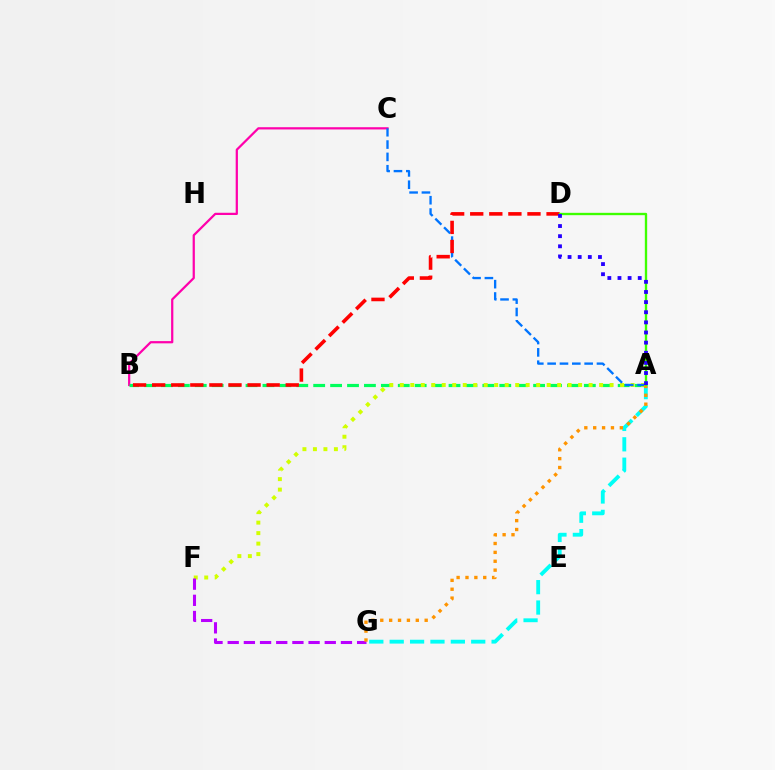{('A', 'G'): [{'color': '#00fff6', 'line_style': 'dashed', 'thickness': 2.77}, {'color': '#ff9400', 'line_style': 'dotted', 'thickness': 2.41}], ('B', 'C'): [{'color': '#ff00ac', 'line_style': 'solid', 'thickness': 1.61}], ('A', 'B'): [{'color': '#00ff5c', 'line_style': 'dashed', 'thickness': 2.3}], ('A', 'F'): [{'color': '#d1ff00', 'line_style': 'dotted', 'thickness': 2.85}], ('A', 'C'): [{'color': '#0074ff', 'line_style': 'dashed', 'thickness': 1.68}], ('F', 'G'): [{'color': '#b900ff', 'line_style': 'dashed', 'thickness': 2.2}], ('B', 'D'): [{'color': '#ff0000', 'line_style': 'dashed', 'thickness': 2.59}], ('A', 'D'): [{'color': '#3dff00', 'line_style': 'solid', 'thickness': 1.69}, {'color': '#2500ff', 'line_style': 'dotted', 'thickness': 2.75}]}